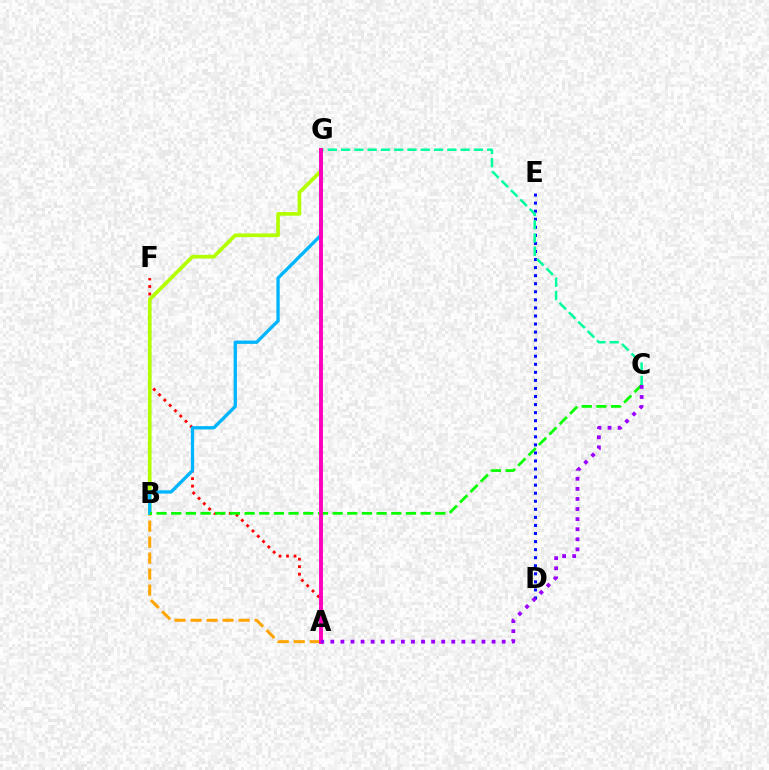{('A', 'F'): [{'color': '#ff0000', 'line_style': 'dotted', 'thickness': 2.04}], ('A', 'B'): [{'color': '#ffa500', 'line_style': 'dashed', 'thickness': 2.17}], ('D', 'E'): [{'color': '#0010ff', 'line_style': 'dotted', 'thickness': 2.19}], ('B', 'G'): [{'color': '#b3ff00', 'line_style': 'solid', 'thickness': 2.66}, {'color': '#00b5ff', 'line_style': 'solid', 'thickness': 2.38}], ('C', 'G'): [{'color': '#00ff9d', 'line_style': 'dashed', 'thickness': 1.8}], ('B', 'C'): [{'color': '#08ff00', 'line_style': 'dashed', 'thickness': 1.99}], ('A', 'G'): [{'color': '#ff00bd', 'line_style': 'solid', 'thickness': 2.81}], ('A', 'C'): [{'color': '#9b00ff', 'line_style': 'dotted', 'thickness': 2.74}]}